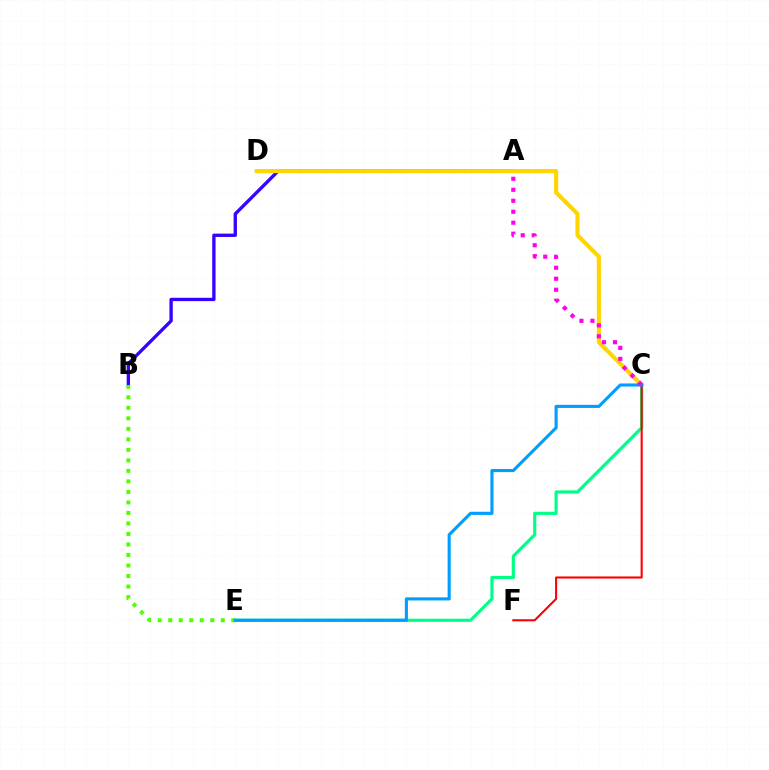{('A', 'B'): [{'color': '#3700ff', 'line_style': 'solid', 'thickness': 2.4}], ('C', 'D'): [{'color': '#ffd500', 'line_style': 'solid', 'thickness': 2.96}], ('C', 'E'): [{'color': '#00ff86', 'line_style': 'solid', 'thickness': 2.28}, {'color': '#009eff', 'line_style': 'solid', 'thickness': 2.24}], ('C', 'F'): [{'color': '#ff0000', 'line_style': 'solid', 'thickness': 1.51}], ('B', 'E'): [{'color': '#4fff00', 'line_style': 'dotted', 'thickness': 2.86}], ('A', 'C'): [{'color': '#ff00ed', 'line_style': 'dotted', 'thickness': 2.98}]}